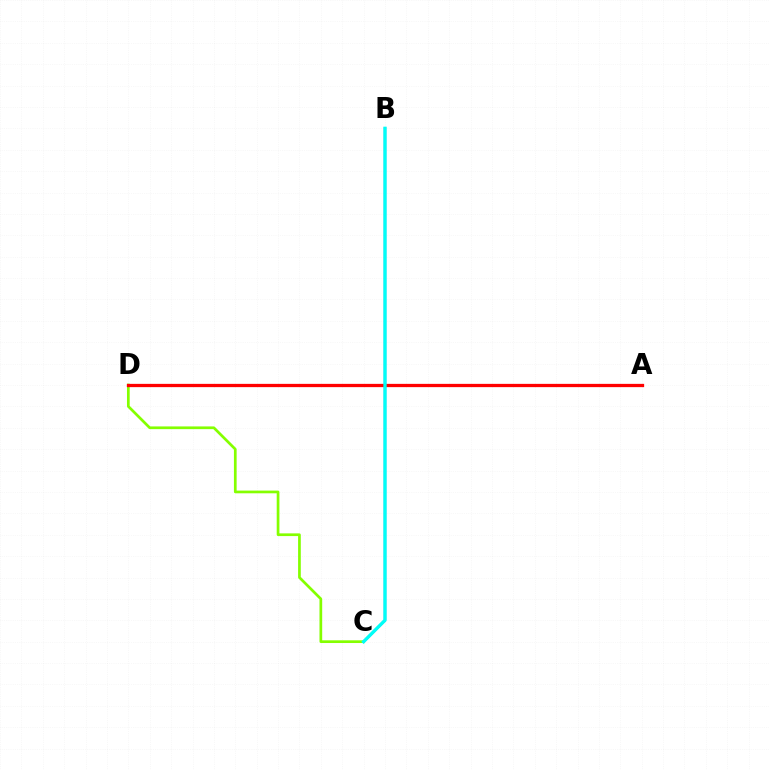{('C', 'D'): [{'color': '#84ff00', 'line_style': 'solid', 'thickness': 1.95}], ('B', 'C'): [{'color': '#7200ff', 'line_style': 'solid', 'thickness': 1.63}, {'color': '#00fff6', 'line_style': 'solid', 'thickness': 2.39}], ('A', 'D'): [{'color': '#ff0000', 'line_style': 'solid', 'thickness': 2.36}]}